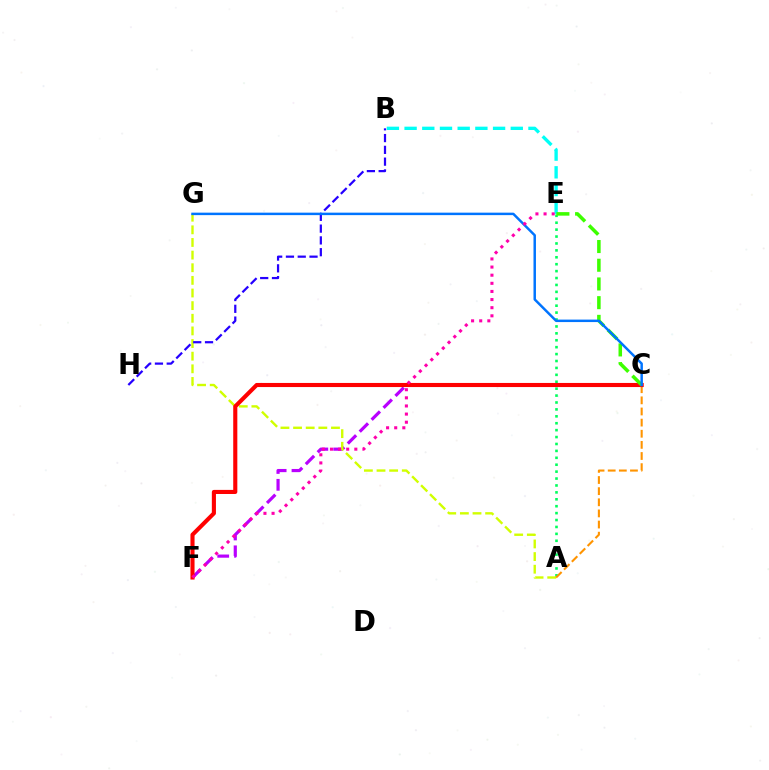{('C', 'F'): [{'color': '#b900ff', 'line_style': 'dashed', 'thickness': 2.29}, {'color': '#ff0000', 'line_style': 'solid', 'thickness': 2.95}], ('A', 'E'): [{'color': '#00ff5c', 'line_style': 'dotted', 'thickness': 1.88}], ('A', 'G'): [{'color': '#d1ff00', 'line_style': 'dashed', 'thickness': 1.72}], ('B', 'H'): [{'color': '#2500ff', 'line_style': 'dashed', 'thickness': 1.6}], ('B', 'E'): [{'color': '#00fff6', 'line_style': 'dashed', 'thickness': 2.4}], ('A', 'C'): [{'color': '#ff9400', 'line_style': 'dashed', 'thickness': 1.51}], ('C', 'E'): [{'color': '#3dff00', 'line_style': 'dashed', 'thickness': 2.54}], ('C', 'G'): [{'color': '#0074ff', 'line_style': 'solid', 'thickness': 1.78}], ('E', 'F'): [{'color': '#ff00ac', 'line_style': 'dotted', 'thickness': 2.21}]}